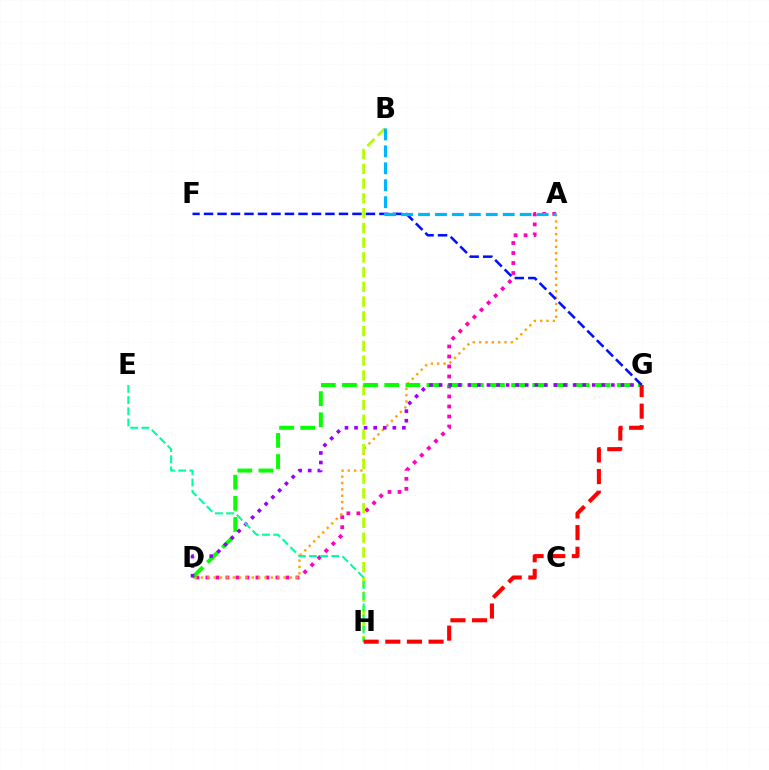{('A', 'D'): [{'color': '#ff00bd', 'line_style': 'dotted', 'thickness': 2.72}, {'color': '#ffa500', 'line_style': 'dotted', 'thickness': 1.73}], ('B', 'H'): [{'color': '#b3ff00', 'line_style': 'dashed', 'thickness': 2.0}], ('D', 'G'): [{'color': '#08ff00', 'line_style': 'dashed', 'thickness': 2.87}, {'color': '#9b00ff', 'line_style': 'dotted', 'thickness': 2.6}], ('E', 'H'): [{'color': '#00ff9d', 'line_style': 'dashed', 'thickness': 1.52}], ('F', 'G'): [{'color': '#0010ff', 'line_style': 'dashed', 'thickness': 1.83}], ('G', 'H'): [{'color': '#ff0000', 'line_style': 'dashed', 'thickness': 2.94}], ('A', 'B'): [{'color': '#00b5ff', 'line_style': 'dashed', 'thickness': 2.3}]}